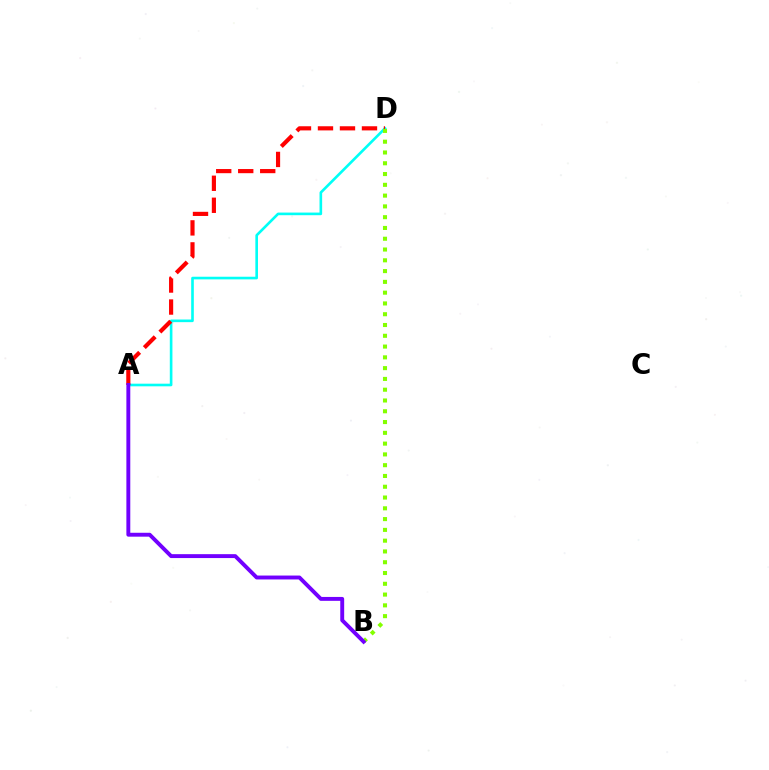{('A', 'D'): [{'color': '#00fff6', 'line_style': 'solid', 'thickness': 1.9}, {'color': '#ff0000', 'line_style': 'dashed', 'thickness': 2.99}], ('B', 'D'): [{'color': '#84ff00', 'line_style': 'dotted', 'thickness': 2.93}], ('A', 'B'): [{'color': '#7200ff', 'line_style': 'solid', 'thickness': 2.81}]}